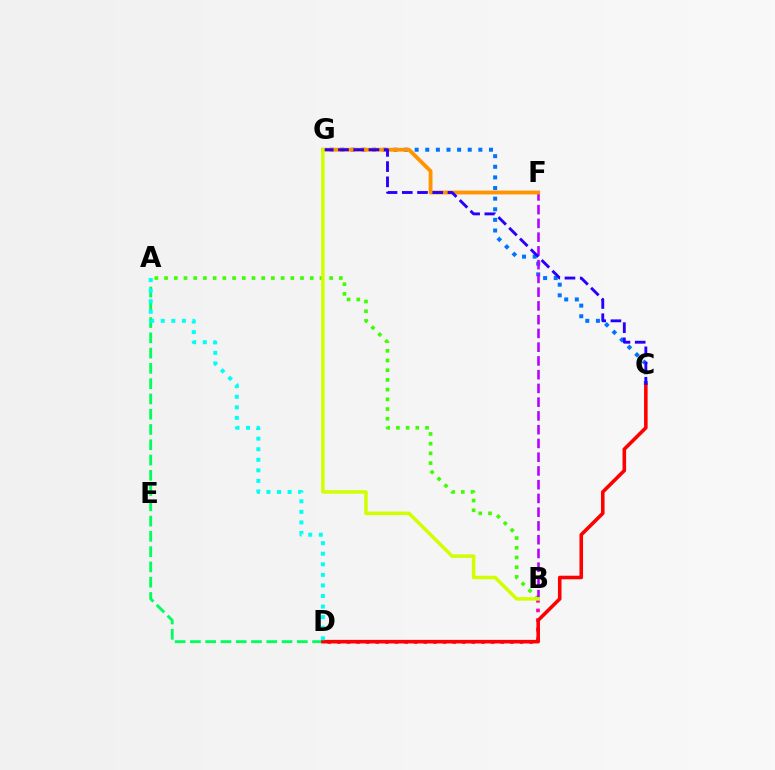{('A', 'B'): [{'color': '#3dff00', 'line_style': 'dotted', 'thickness': 2.64}], ('B', 'D'): [{'color': '#ff00ac', 'line_style': 'dotted', 'thickness': 2.61}], ('A', 'D'): [{'color': '#00ff5c', 'line_style': 'dashed', 'thickness': 2.07}, {'color': '#00fff6', 'line_style': 'dotted', 'thickness': 2.87}], ('C', 'G'): [{'color': '#0074ff', 'line_style': 'dotted', 'thickness': 2.89}, {'color': '#2500ff', 'line_style': 'dashed', 'thickness': 2.07}], ('C', 'D'): [{'color': '#ff0000', 'line_style': 'solid', 'thickness': 2.57}], ('B', 'F'): [{'color': '#b900ff', 'line_style': 'dashed', 'thickness': 1.87}], ('F', 'G'): [{'color': '#ff9400', 'line_style': 'solid', 'thickness': 2.77}], ('B', 'G'): [{'color': '#d1ff00', 'line_style': 'solid', 'thickness': 2.53}]}